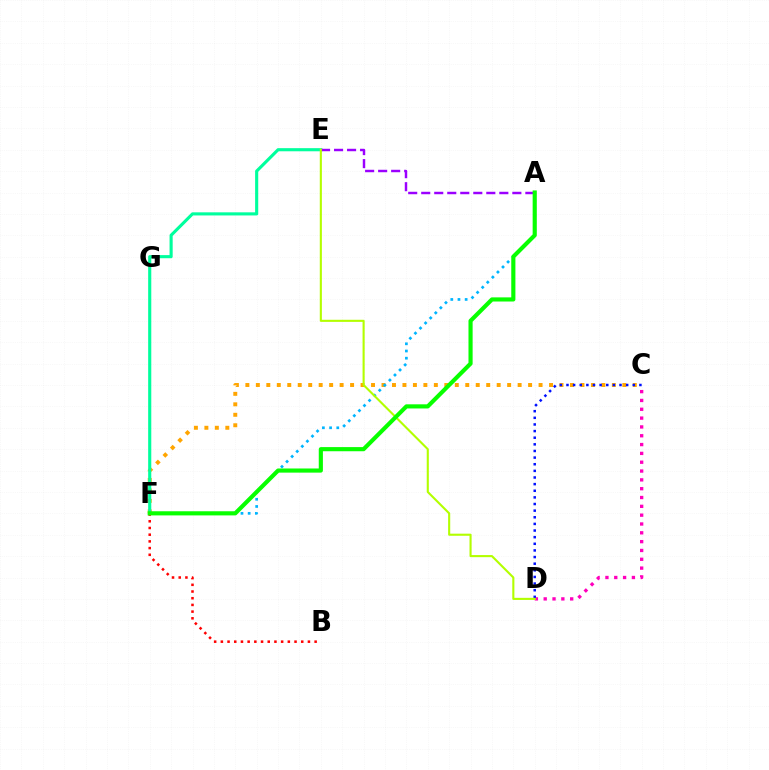{('C', 'D'): [{'color': '#ff00bd', 'line_style': 'dotted', 'thickness': 2.4}, {'color': '#0010ff', 'line_style': 'dotted', 'thickness': 1.8}], ('C', 'F'): [{'color': '#ffa500', 'line_style': 'dotted', 'thickness': 2.84}], ('E', 'F'): [{'color': '#00ff9d', 'line_style': 'solid', 'thickness': 2.25}], ('A', 'F'): [{'color': '#00b5ff', 'line_style': 'dotted', 'thickness': 1.95}, {'color': '#08ff00', 'line_style': 'solid', 'thickness': 2.98}], ('A', 'E'): [{'color': '#9b00ff', 'line_style': 'dashed', 'thickness': 1.77}], ('B', 'F'): [{'color': '#ff0000', 'line_style': 'dotted', 'thickness': 1.82}], ('D', 'E'): [{'color': '#b3ff00', 'line_style': 'solid', 'thickness': 1.51}]}